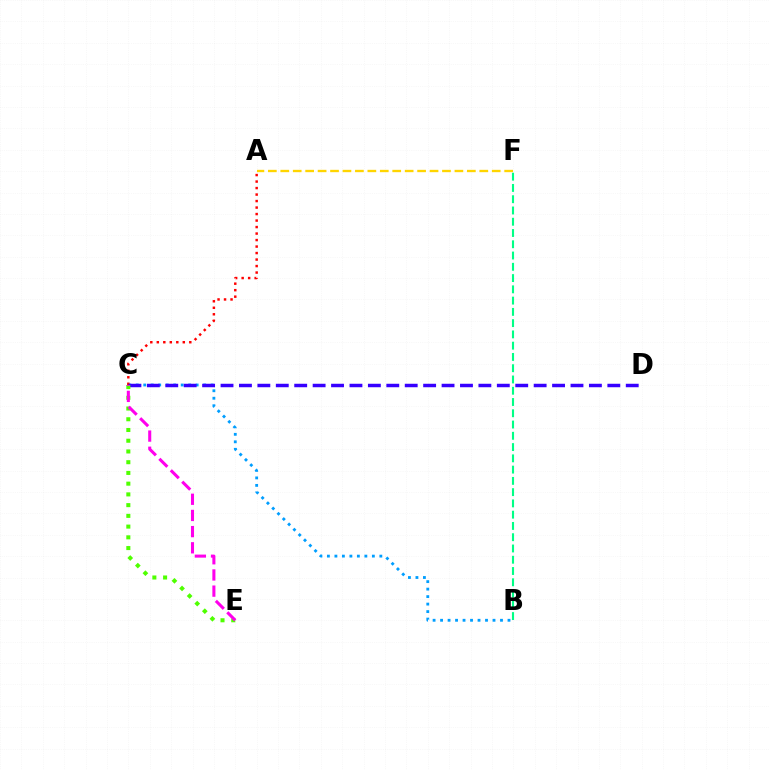{('B', 'F'): [{'color': '#00ff86', 'line_style': 'dashed', 'thickness': 1.53}], ('B', 'C'): [{'color': '#009eff', 'line_style': 'dotted', 'thickness': 2.04}], ('A', 'C'): [{'color': '#ff0000', 'line_style': 'dotted', 'thickness': 1.77}], ('A', 'F'): [{'color': '#ffd500', 'line_style': 'dashed', 'thickness': 1.69}], ('C', 'D'): [{'color': '#3700ff', 'line_style': 'dashed', 'thickness': 2.5}], ('C', 'E'): [{'color': '#4fff00', 'line_style': 'dotted', 'thickness': 2.92}, {'color': '#ff00ed', 'line_style': 'dashed', 'thickness': 2.2}]}